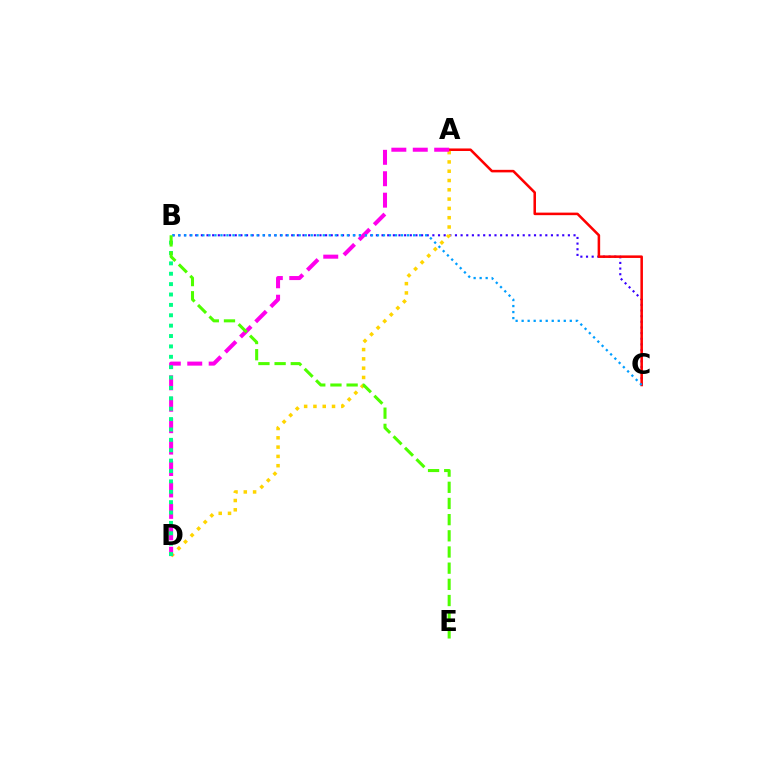{('B', 'C'): [{'color': '#3700ff', 'line_style': 'dotted', 'thickness': 1.53}, {'color': '#009eff', 'line_style': 'dotted', 'thickness': 1.64}], ('A', 'C'): [{'color': '#ff0000', 'line_style': 'solid', 'thickness': 1.83}], ('A', 'D'): [{'color': '#ffd500', 'line_style': 'dotted', 'thickness': 2.53}, {'color': '#ff00ed', 'line_style': 'dashed', 'thickness': 2.91}], ('B', 'D'): [{'color': '#00ff86', 'line_style': 'dotted', 'thickness': 2.82}], ('B', 'E'): [{'color': '#4fff00', 'line_style': 'dashed', 'thickness': 2.2}]}